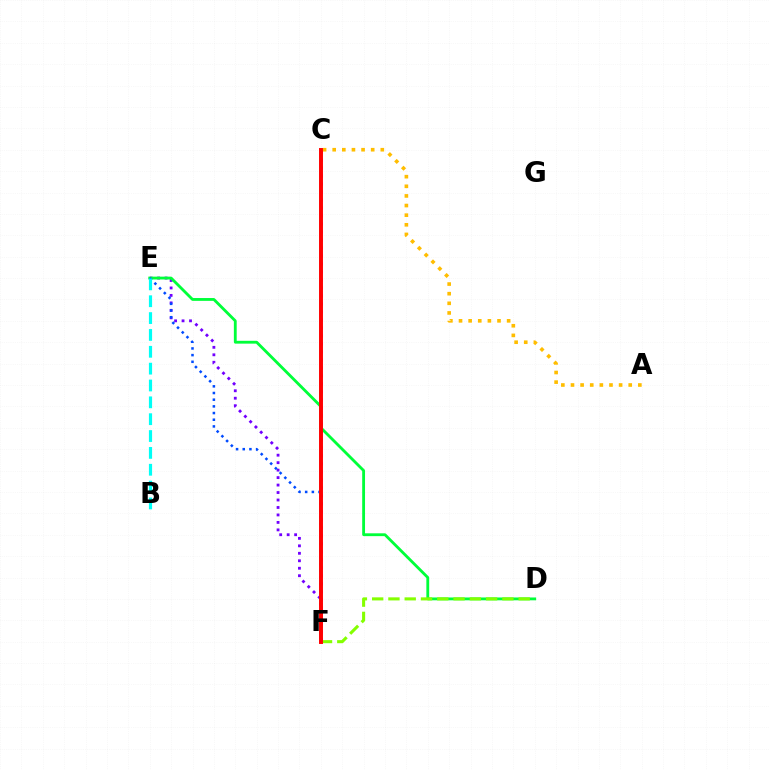{('E', 'F'): [{'color': '#7200ff', 'line_style': 'dotted', 'thickness': 2.03}, {'color': '#004bff', 'line_style': 'dotted', 'thickness': 1.81}], ('D', 'E'): [{'color': '#00ff39', 'line_style': 'solid', 'thickness': 2.04}], ('D', 'F'): [{'color': '#84ff00', 'line_style': 'dashed', 'thickness': 2.21}], ('C', 'F'): [{'color': '#ff00cf', 'line_style': 'dotted', 'thickness': 2.17}, {'color': '#ff0000', 'line_style': 'solid', 'thickness': 2.83}], ('A', 'C'): [{'color': '#ffbd00', 'line_style': 'dotted', 'thickness': 2.61}], ('B', 'E'): [{'color': '#00fff6', 'line_style': 'dashed', 'thickness': 2.29}]}